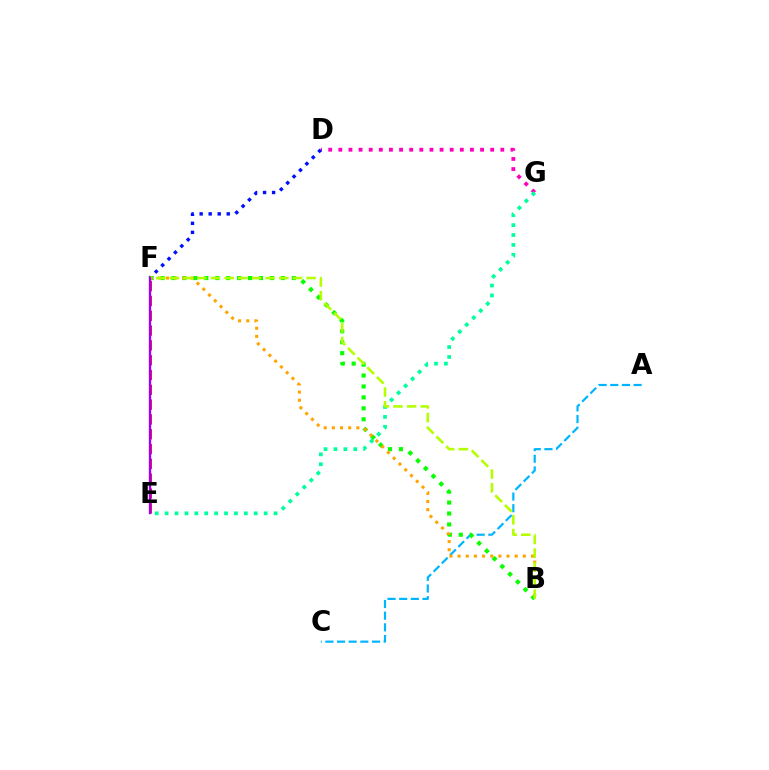{('D', 'G'): [{'color': '#ff00bd', 'line_style': 'dotted', 'thickness': 2.75}], ('D', 'F'): [{'color': '#0010ff', 'line_style': 'dotted', 'thickness': 2.45}], ('A', 'C'): [{'color': '#00b5ff', 'line_style': 'dashed', 'thickness': 1.58}], ('B', 'F'): [{'color': '#08ff00', 'line_style': 'dotted', 'thickness': 2.97}, {'color': '#ffa500', 'line_style': 'dotted', 'thickness': 2.22}, {'color': '#b3ff00', 'line_style': 'dashed', 'thickness': 1.86}], ('E', 'F'): [{'color': '#ff0000', 'line_style': 'dashed', 'thickness': 2.01}, {'color': '#9b00ff', 'line_style': 'solid', 'thickness': 1.69}], ('E', 'G'): [{'color': '#00ff9d', 'line_style': 'dotted', 'thickness': 2.69}]}